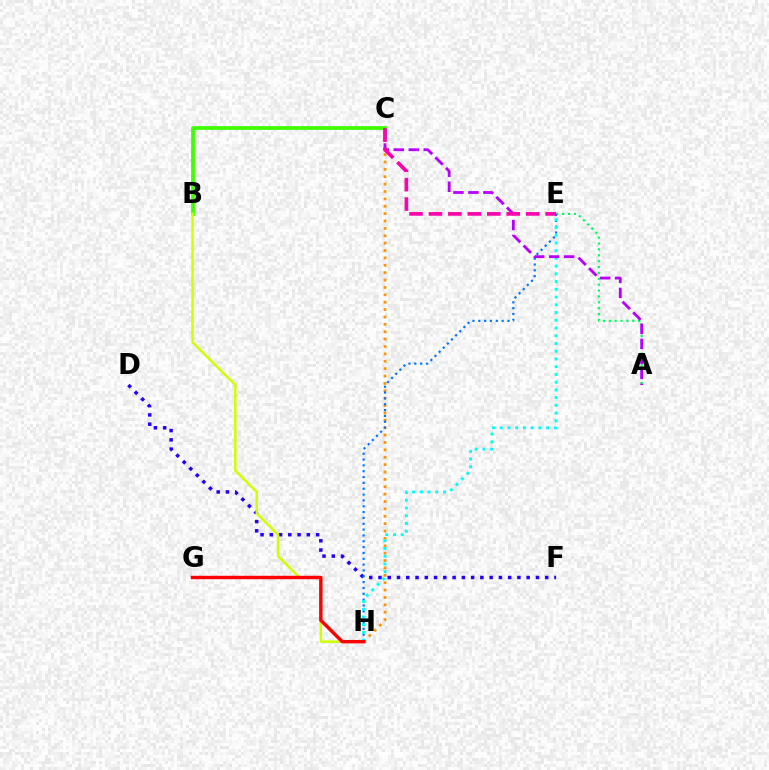{('A', 'E'): [{'color': '#00ff5c', 'line_style': 'dotted', 'thickness': 1.6}], ('C', 'H'): [{'color': '#ff9400', 'line_style': 'dotted', 'thickness': 2.01}], ('D', 'F'): [{'color': '#2500ff', 'line_style': 'dotted', 'thickness': 2.52}], ('B', 'C'): [{'color': '#3dff00', 'line_style': 'solid', 'thickness': 2.69}], ('E', 'H'): [{'color': '#0074ff', 'line_style': 'dotted', 'thickness': 1.59}, {'color': '#00fff6', 'line_style': 'dotted', 'thickness': 2.1}], ('B', 'H'): [{'color': '#d1ff00', 'line_style': 'solid', 'thickness': 1.79}], ('A', 'C'): [{'color': '#b900ff', 'line_style': 'dashed', 'thickness': 2.03}], ('C', 'E'): [{'color': '#ff00ac', 'line_style': 'dashed', 'thickness': 2.64}], ('G', 'H'): [{'color': '#ff0000', 'line_style': 'solid', 'thickness': 2.47}]}